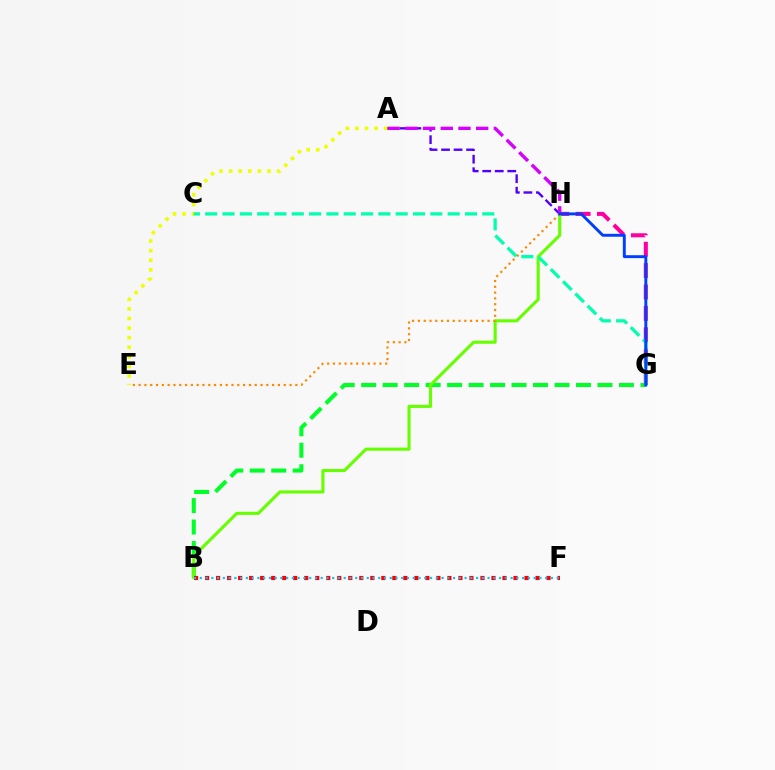{('B', 'G'): [{'color': '#00ff27', 'line_style': 'dashed', 'thickness': 2.92}], ('G', 'H'): [{'color': '#ff00a0', 'line_style': 'dashed', 'thickness': 2.9}, {'color': '#003fff', 'line_style': 'solid', 'thickness': 2.1}], ('B', 'H'): [{'color': '#66ff00', 'line_style': 'solid', 'thickness': 2.23}], ('A', 'E'): [{'color': '#eeff00', 'line_style': 'dotted', 'thickness': 2.61}], ('A', 'H'): [{'color': '#4f00ff', 'line_style': 'dashed', 'thickness': 1.7}, {'color': '#d600ff', 'line_style': 'dashed', 'thickness': 2.4}], ('C', 'G'): [{'color': '#00ffaf', 'line_style': 'dashed', 'thickness': 2.35}], ('E', 'H'): [{'color': '#ff8800', 'line_style': 'dotted', 'thickness': 1.58}], ('B', 'F'): [{'color': '#ff0000', 'line_style': 'dotted', 'thickness': 2.99}, {'color': '#00c7ff', 'line_style': 'dotted', 'thickness': 1.56}]}